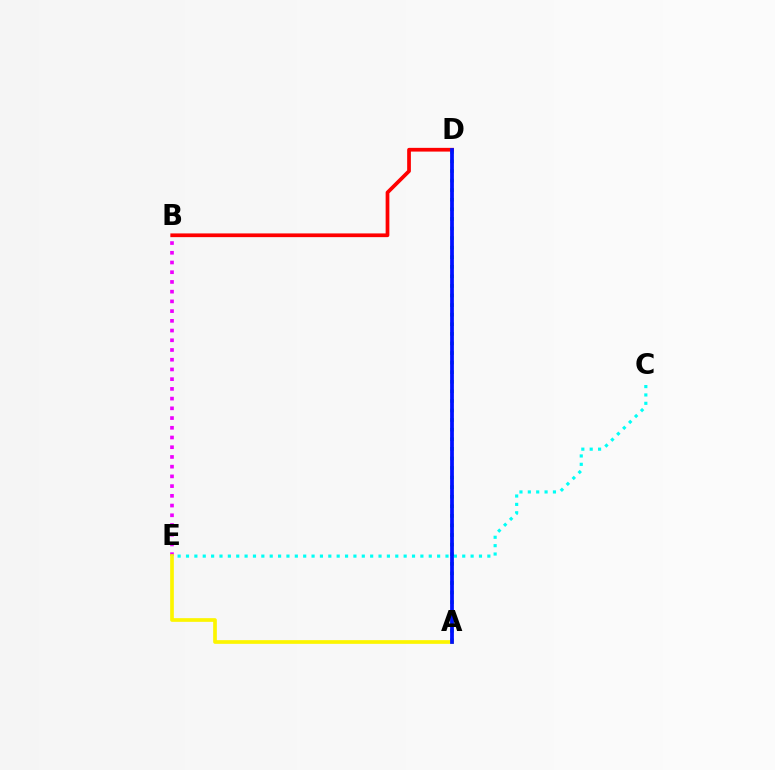{('A', 'D'): [{'color': '#08ff00', 'line_style': 'dotted', 'thickness': 2.6}, {'color': '#0010ff', 'line_style': 'solid', 'thickness': 2.71}], ('B', 'E'): [{'color': '#ee00ff', 'line_style': 'dotted', 'thickness': 2.64}], ('B', 'D'): [{'color': '#ff0000', 'line_style': 'solid', 'thickness': 2.68}], ('A', 'E'): [{'color': '#fcf500', 'line_style': 'solid', 'thickness': 2.65}], ('C', 'E'): [{'color': '#00fff6', 'line_style': 'dotted', 'thickness': 2.27}]}